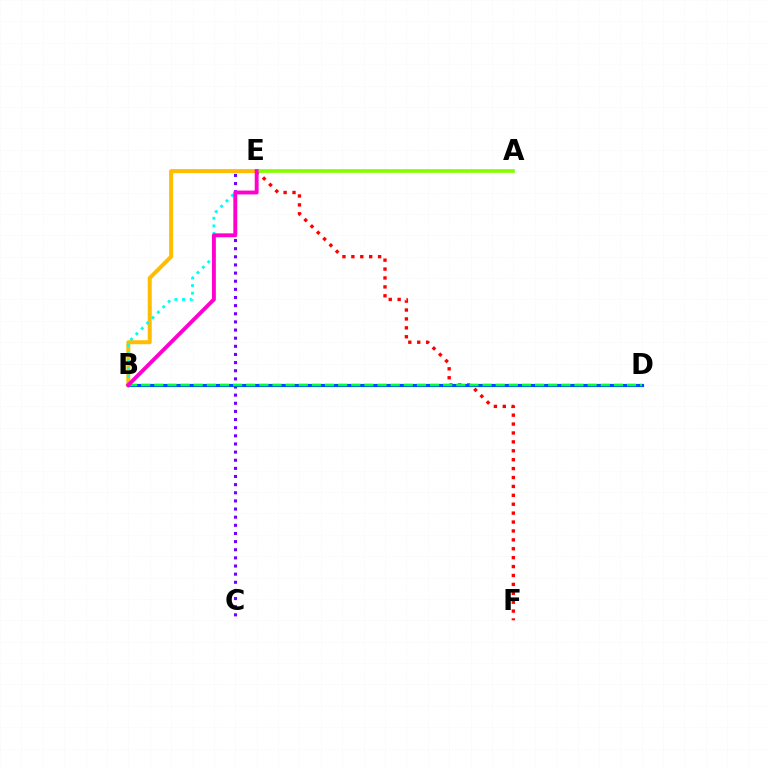{('C', 'E'): [{'color': '#7200ff', 'line_style': 'dotted', 'thickness': 2.21}], ('B', 'E'): [{'color': '#ffbd00', 'line_style': 'solid', 'thickness': 2.89}, {'color': '#00fff6', 'line_style': 'dotted', 'thickness': 2.07}, {'color': '#ff00cf', 'line_style': 'solid', 'thickness': 2.79}], ('E', 'F'): [{'color': '#ff0000', 'line_style': 'dotted', 'thickness': 2.42}], ('A', 'E'): [{'color': '#84ff00', 'line_style': 'solid', 'thickness': 2.65}], ('B', 'D'): [{'color': '#004bff', 'line_style': 'solid', 'thickness': 2.28}, {'color': '#00ff39', 'line_style': 'dashed', 'thickness': 1.78}]}